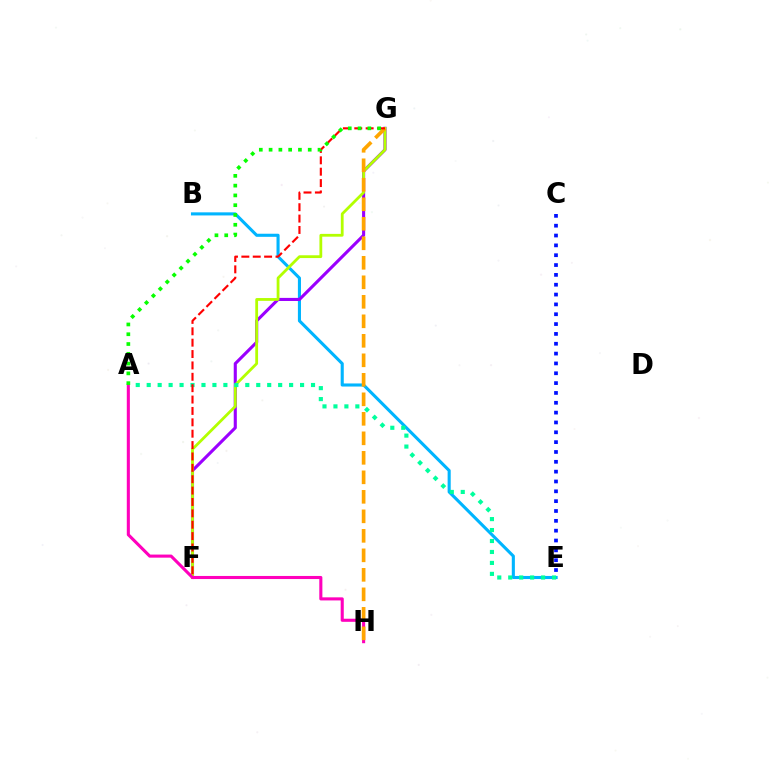{('B', 'E'): [{'color': '#00b5ff', 'line_style': 'solid', 'thickness': 2.22}], ('F', 'G'): [{'color': '#9b00ff', 'line_style': 'solid', 'thickness': 2.23}, {'color': '#b3ff00', 'line_style': 'solid', 'thickness': 2.01}, {'color': '#ff0000', 'line_style': 'dashed', 'thickness': 1.55}], ('A', 'E'): [{'color': '#00ff9d', 'line_style': 'dotted', 'thickness': 2.98}], ('A', 'H'): [{'color': '#ff00bd', 'line_style': 'solid', 'thickness': 2.22}], ('G', 'H'): [{'color': '#ffa500', 'line_style': 'dashed', 'thickness': 2.65}], ('A', 'G'): [{'color': '#08ff00', 'line_style': 'dotted', 'thickness': 2.66}], ('C', 'E'): [{'color': '#0010ff', 'line_style': 'dotted', 'thickness': 2.67}]}